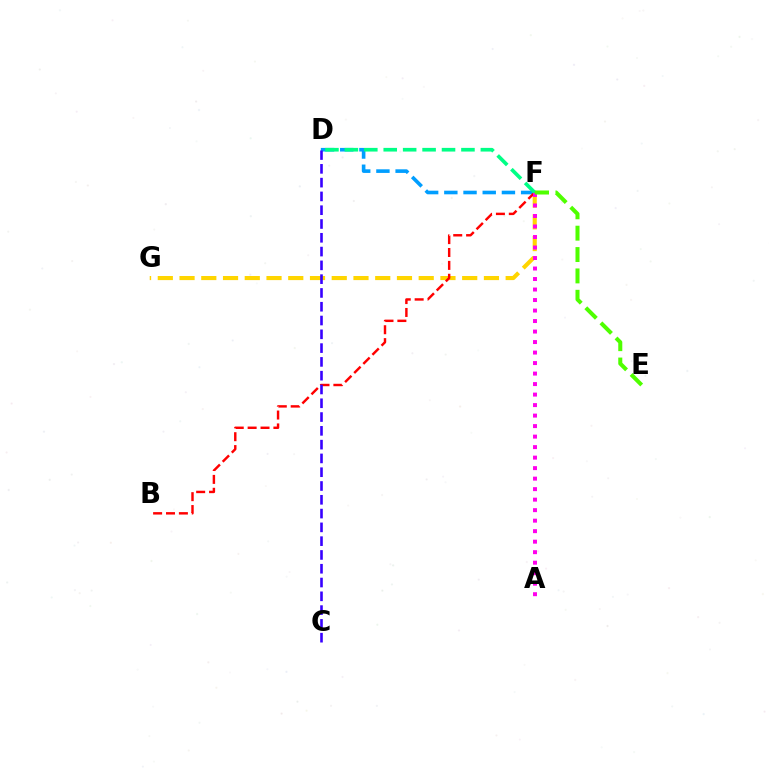{('D', 'F'): [{'color': '#009eff', 'line_style': 'dashed', 'thickness': 2.61}, {'color': '#00ff86', 'line_style': 'dashed', 'thickness': 2.64}], ('F', 'G'): [{'color': '#ffd500', 'line_style': 'dashed', 'thickness': 2.95}], ('B', 'F'): [{'color': '#ff0000', 'line_style': 'dashed', 'thickness': 1.75}], ('A', 'F'): [{'color': '#ff00ed', 'line_style': 'dotted', 'thickness': 2.85}], ('C', 'D'): [{'color': '#3700ff', 'line_style': 'dashed', 'thickness': 1.87}], ('E', 'F'): [{'color': '#4fff00', 'line_style': 'dashed', 'thickness': 2.9}]}